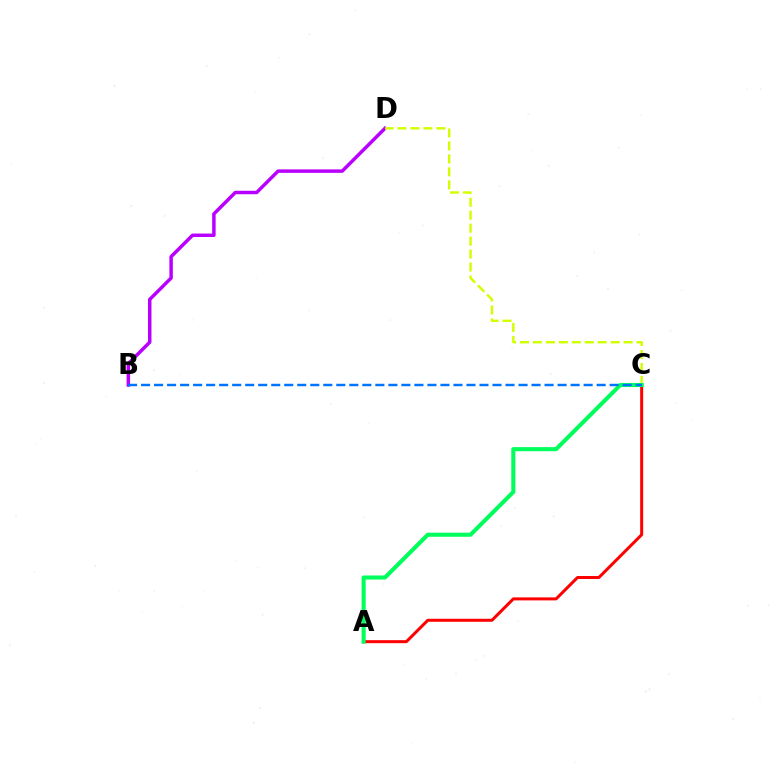{('B', 'D'): [{'color': '#b900ff', 'line_style': 'solid', 'thickness': 2.5}], ('C', 'D'): [{'color': '#d1ff00', 'line_style': 'dashed', 'thickness': 1.76}], ('A', 'C'): [{'color': '#ff0000', 'line_style': 'solid', 'thickness': 2.16}, {'color': '#00ff5c', 'line_style': 'solid', 'thickness': 2.94}], ('B', 'C'): [{'color': '#0074ff', 'line_style': 'dashed', 'thickness': 1.77}]}